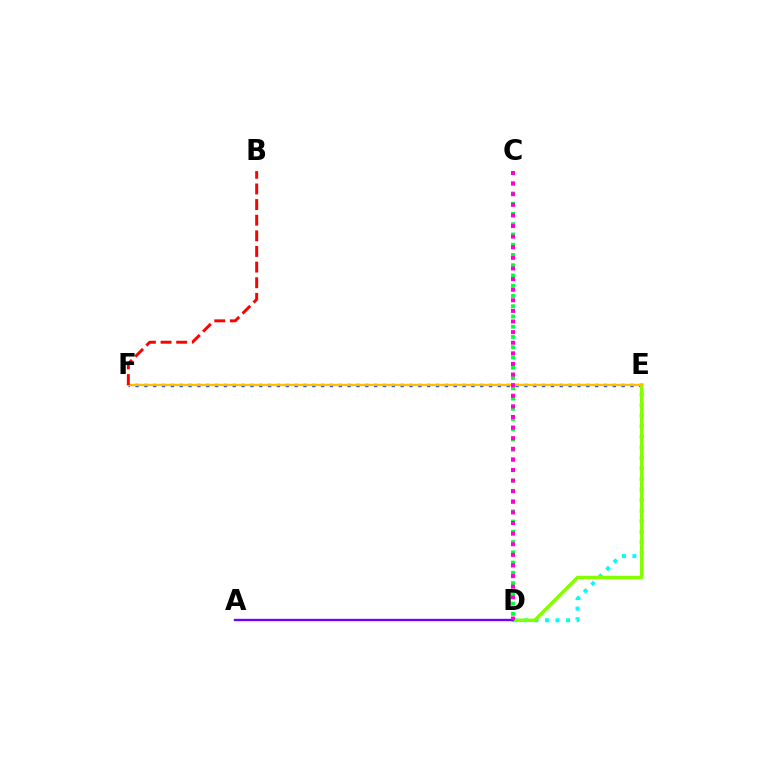{('D', 'E'): [{'color': '#00fff6', 'line_style': 'dotted', 'thickness': 2.87}, {'color': '#84ff00', 'line_style': 'solid', 'thickness': 2.5}], ('E', 'F'): [{'color': '#004bff', 'line_style': 'dotted', 'thickness': 2.4}, {'color': '#ffbd00', 'line_style': 'solid', 'thickness': 1.7}], ('A', 'D'): [{'color': '#7200ff', 'line_style': 'solid', 'thickness': 1.7}], ('C', 'D'): [{'color': '#00ff39', 'line_style': 'dotted', 'thickness': 2.79}, {'color': '#ff00cf', 'line_style': 'dotted', 'thickness': 2.88}], ('B', 'F'): [{'color': '#ff0000', 'line_style': 'dashed', 'thickness': 2.12}]}